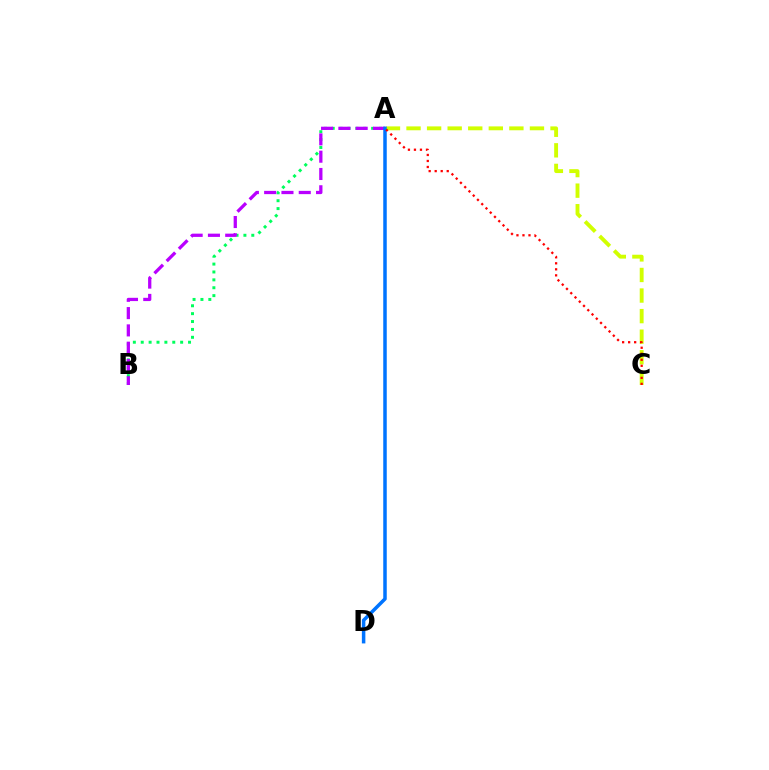{('A', 'B'): [{'color': '#00ff5c', 'line_style': 'dotted', 'thickness': 2.14}, {'color': '#b900ff', 'line_style': 'dashed', 'thickness': 2.35}], ('A', 'C'): [{'color': '#d1ff00', 'line_style': 'dashed', 'thickness': 2.79}, {'color': '#ff0000', 'line_style': 'dotted', 'thickness': 1.64}], ('A', 'D'): [{'color': '#0074ff', 'line_style': 'solid', 'thickness': 2.52}]}